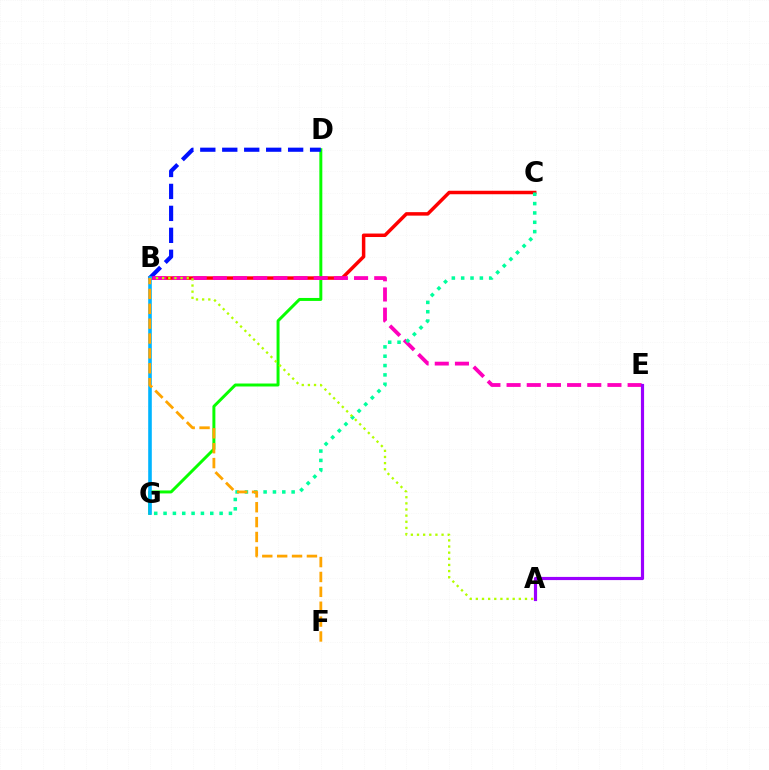{('B', 'C'): [{'color': '#ff0000', 'line_style': 'solid', 'thickness': 2.51}], ('D', 'G'): [{'color': '#08ff00', 'line_style': 'solid', 'thickness': 2.14}], ('B', 'D'): [{'color': '#0010ff', 'line_style': 'dashed', 'thickness': 2.98}], ('B', 'E'): [{'color': '#ff00bd', 'line_style': 'dashed', 'thickness': 2.74}], ('C', 'G'): [{'color': '#00ff9d', 'line_style': 'dotted', 'thickness': 2.54}], ('A', 'B'): [{'color': '#b3ff00', 'line_style': 'dotted', 'thickness': 1.67}], ('B', 'G'): [{'color': '#00b5ff', 'line_style': 'solid', 'thickness': 2.6}], ('B', 'F'): [{'color': '#ffa500', 'line_style': 'dashed', 'thickness': 2.02}], ('A', 'E'): [{'color': '#9b00ff', 'line_style': 'solid', 'thickness': 2.28}]}